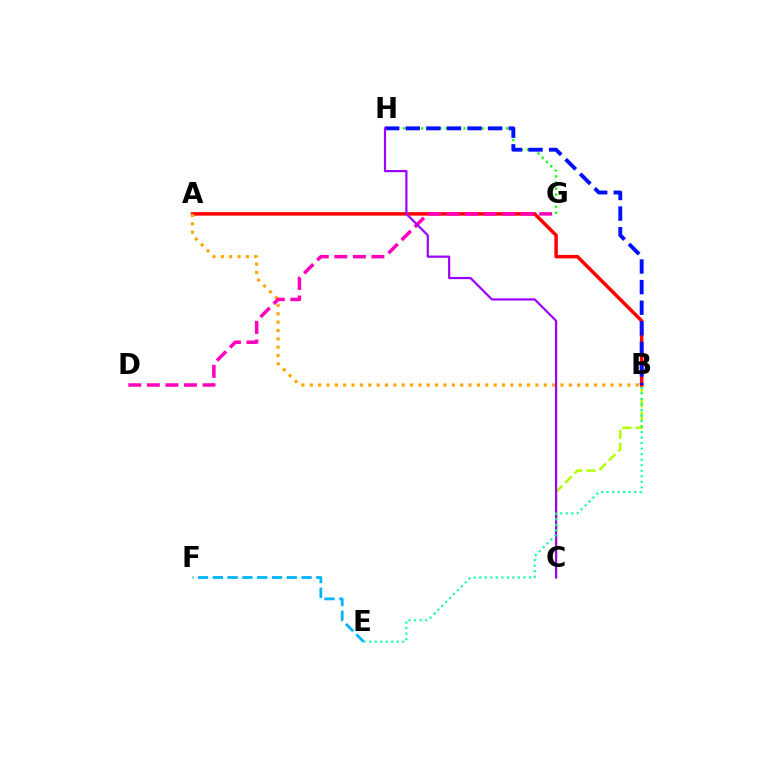{('B', 'C'): [{'color': '#b3ff00', 'line_style': 'dashed', 'thickness': 1.8}], ('A', 'B'): [{'color': '#ff0000', 'line_style': 'solid', 'thickness': 2.5}, {'color': '#ffa500', 'line_style': 'dotted', 'thickness': 2.27}], ('G', 'H'): [{'color': '#08ff00', 'line_style': 'dotted', 'thickness': 1.64}], ('B', 'H'): [{'color': '#0010ff', 'line_style': 'dashed', 'thickness': 2.8}], ('E', 'F'): [{'color': '#00b5ff', 'line_style': 'dashed', 'thickness': 2.01}], ('D', 'G'): [{'color': '#ff00bd', 'line_style': 'dashed', 'thickness': 2.52}], ('C', 'H'): [{'color': '#9b00ff', 'line_style': 'solid', 'thickness': 1.58}], ('B', 'E'): [{'color': '#00ff9d', 'line_style': 'dotted', 'thickness': 1.5}]}